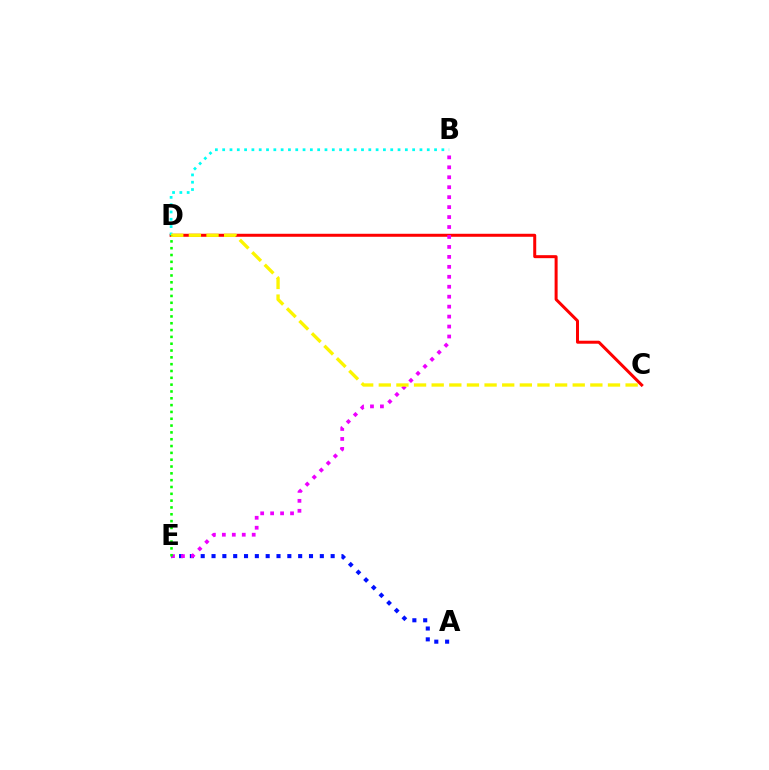{('C', 'D'): [{'color': '#ff0000', 'line_style': 'solid', 'thickness': 2.16}, {'color': '#fcf500', 'line_style': 'dashed', 'thickness': 2.4}], ('A', 'E'): [{'color': '#0010ff', 'line_style': 'dotted', 'thickness': 2.94}], ('B', 'E'): [{'color': '#ee00ff', 'line_style': 'dotted', 'thickness': 2.7}], ('B', 'D'): [{'color': '#00fff6', 'line_style': 'dotted', 'thickness': 1.99}], ('D', 'E'): [{'color': '#08ff00', 'line_style': 'dotted', 'thickness': 1.85}]}